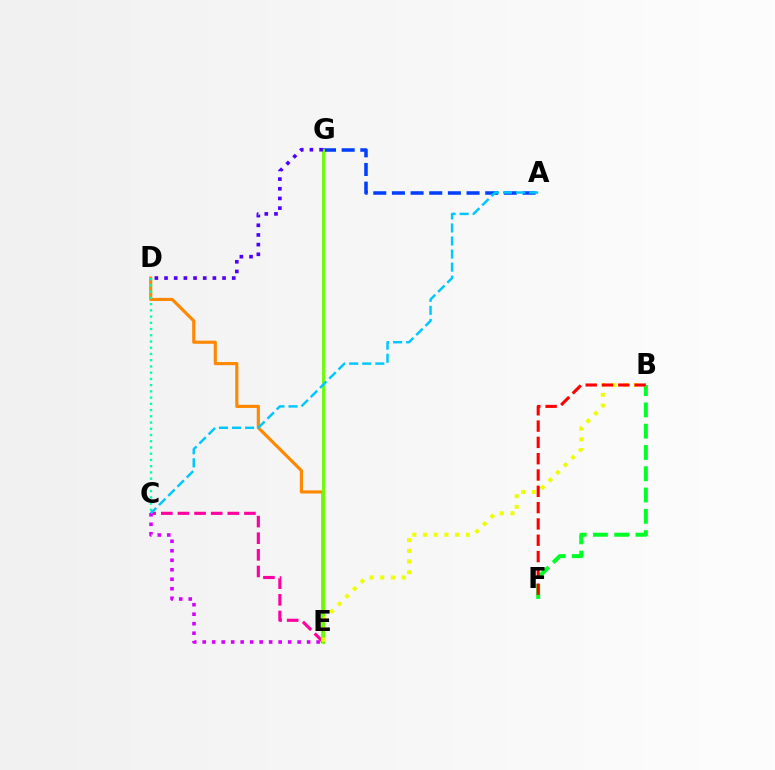{('D', 'E'): [{'color': '#ff8800', 'line_style': 'solid', 'thickness': 2.25}], ('A', 'G'): [{'color': '#003fff', 'line_style': 'dashed', 'thickness': 2.53}], ('B', 'F'): [{'color': '#00ff27', 'line_style': 'dashed', 'thickness': 2.89}, {'color': '#ff0000', 'line_style': 'dashed', 'thickness': 2.22}], ('C', 'E'): [{'color': '#ff00a0', 'line_style': 'dashed', 'thickness': 2.26}, {'color': '#d600ff', 'line_style': 'dotted', 'thickness': 2.58}], ('E', 'G'): [{'color': '#66ff00', 'line_style': 'solid', 'thickness': 2.05}], ('D', 'G'): [{'color': '#4f00ff', 'line_style': 'dotted', 'thickness': 2.63}], ('B', 'E'): [{'color': '#eeff00', 'line_style': 'dotted', 'thickness': 2.91}], ('C', 'D'): [{'color': '#00ffaf', 'line_style': 'dotted', 'thickness': 1.69}], ('A', 'C'): [{'color': '#00c7ff', 'line_style': 'dashed', 'thickness': 1.77}]}